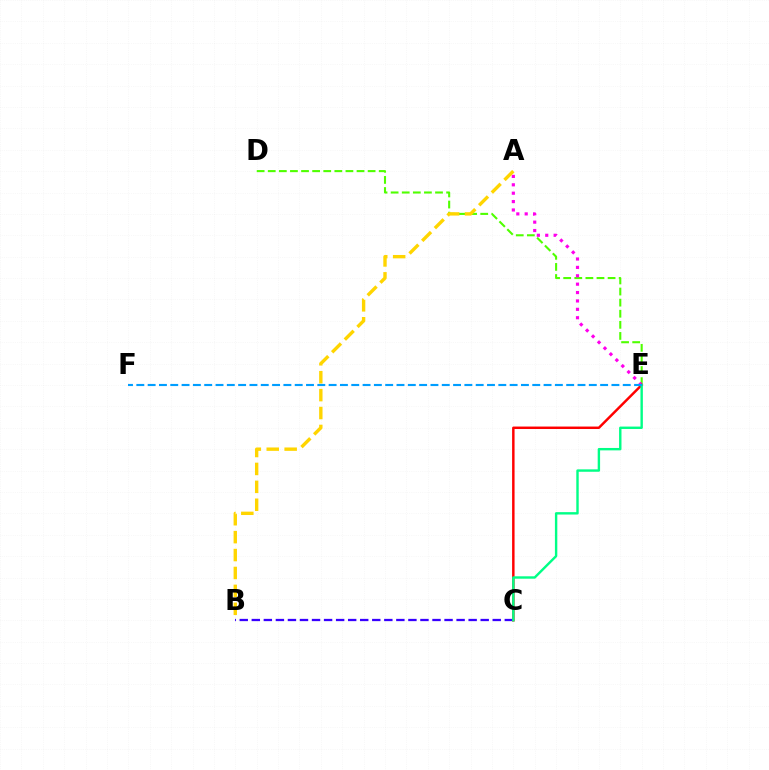{('D', 'E'): [{'color': '#4fff00', 'line_style': 'dashed', 'thickness': 1.51}], ('A', 'E'): [{'color': '#ff00ed', 'line_style': 'dotted', 'thickness': 2.28}], ('B', 'C'): [{'color': '#3700ff', 'line_style': 'dashed', 'thickness': 1.64}], ('C', 'E'): [{'color': '#ff0000', 'line_style': 'solid', 'thickness': 1.77}, {'color': '#00ff86', 'line_style': 'solid', 'thickness': 1.73}], ('A', 'B'): [{'color': '#ffd500', 'line_style': 'dashed', 'thickness': 2.43}], ('E', 'F'): [{'color': '#009eff', 'line_style': 'dashed', 'thickness': 1.54}]}